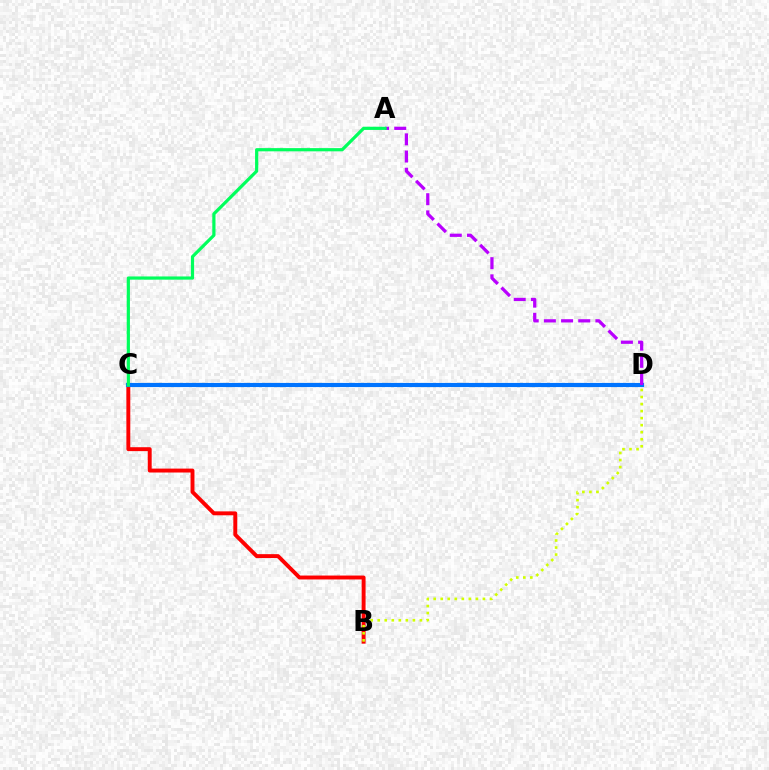{('B', 'C'): [{'color': '#ff0000', 'line_style': 'solid', 'thickness': 2.82}], ('B', 'D'): [{'color': '#d1ff00', 'line_style': 'dotted', 'thickness': 1.91}], ('C', 'D'): [{'color': '#0074ff', 'line_style': 'solid', 'thickness': 2.99}], ('A', 'D'): [{'color': '#b900ff', 'line_style': 'dashed', 'thickness': 2.33}], ('A', 'C'): [{'color': '#00ff5c', 'line_style': 'solid', 'thickness': 2.31}]}